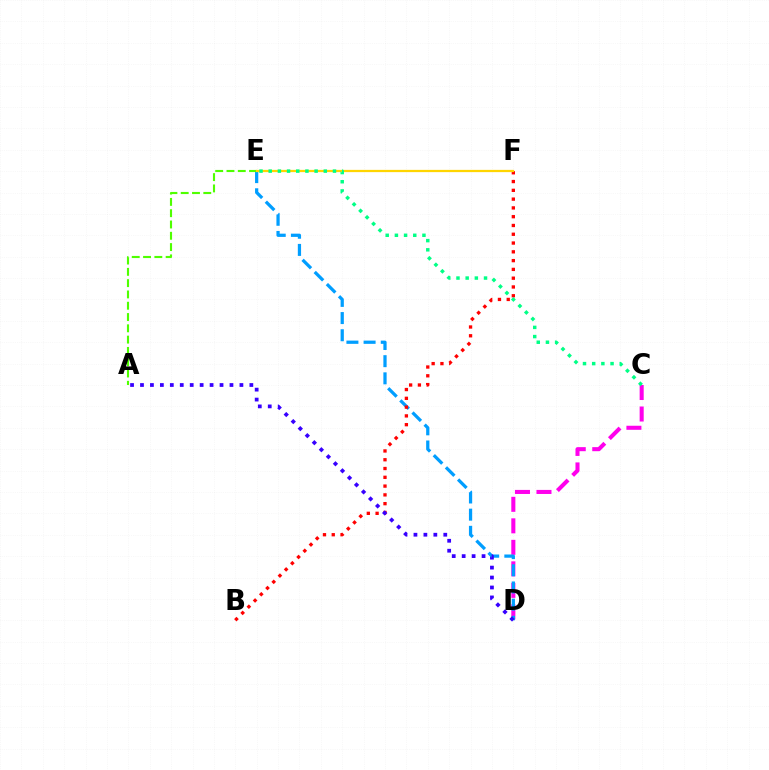{('C', 'D'): [{'color': '#ff00ed', 'line_style': 'dashed', 'thickness': 2.92}], ('D', 'E'): [{'color': '#009eff', 'line_style': 'dashed', 'thickness': 2.33}], ('B', 'F'): [{'color': '#ff0000', 'line_style': 'dotted', 'thickness': 2.39}], ('A', 'E'): [{'color': '#4fff00', 'line_style': 'dashed', 'thickness': 1.53}], ('A', 'D'): [{'color': '#3700ff', 'line_style': 'dotted', 'thickness': 2.7}], ('E', 'F'): [{'color': '#ffd500', 'line_style': 'solid', 'thickness': 1.62}], ('C', 'E'): [{'color': '#00ff86', 'line_style': 'dotted', 'thickness': 2.5}]}